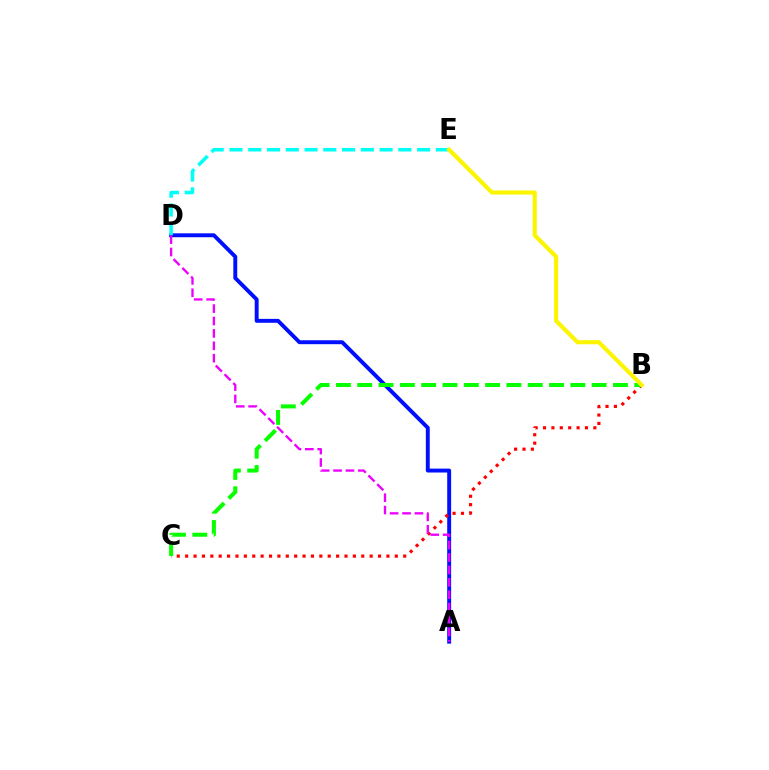{('A', 'D'): [{'color': '#0010ff', 'line_style': 'solid', 'thickness': 2.82}, {'color': '#ee00ff', 'line_style': 'dashed', 'thickness': 1.68}], ('B', 'C'): [{'color': '#ff0000', 'line_style': 'dotted', 'thickness': 2.28}, {'color': '#08ff00', 'line_style': 'dashed', 'thickness': 2.9}], ('D', 'E'): [{'color': '#00fff6', 'line_style': 'dashed', 'thickness': 2.55}], ('B', 'E'): [{'color': '#fcf500', 'line_style': 'solid', 'thickness': 2.97}]}